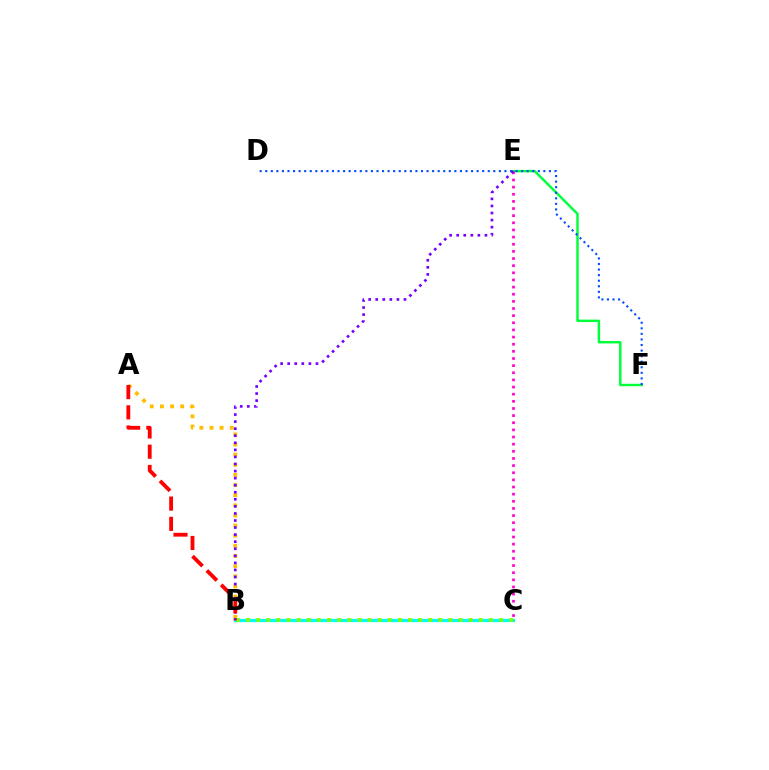{('E', 'F'): [{'color': '#00ff39', 'line_style': 'solid', 'thickness': 1.76}], ('A', 'B'): [{'color': '#ffbd00', 'line_style': 'dotted', 'thickness': 2.75}, {'color': '#ff0000', 'line_style': 'dashed', 'thickness': 2.75}], ('B', 'C'): [{'color': '#00fff6', 'line_style': 'solid', 'thickness': 2.37}, {'color': '#84ff00', 'line_style': 'dotted', 'thickness': 2.75}], ('D', 'F'): [{'color': '#004bff', 'line_style': 'dotted', 'thickness': 1.51}], ('C', 'E'): [{'color': '#ff00cf', 'line_style': 'dotted', 'thickness': 1.94}], ('B', 'E'): [{'color': '#7200ff', 'line_style': 'dotted', 'thickness': 1.92}]}